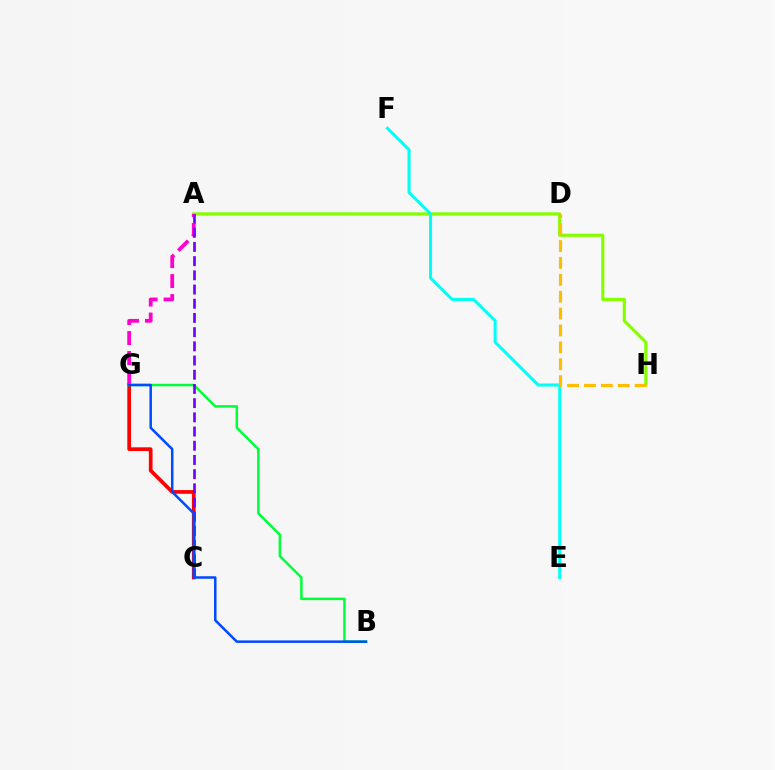{('C', 'G'): [{'color': '#ff0000', 'line_style': 'solid', 'thickness': 2.66}], ('A', 'H'): [{'color': '#84ff00', 'line_style': 'solid', 'thickness': 2.29}], ('A', 'G'): [{'color': '#ff00cf', 'line_style': 'dashed', 'thickness': 2.72}], ('B', 'G'): [{'color': '#00ff39', 'line_style': 'solid', 'thickness': 1.79}, {'color': '#004bff', 'line_style': 'solid', 'thickness': 1.81}], ('A', 'C'): [{'color': '#7200ff', 'line_style': 'dashed', 'thickness': 1.93}], ('E', 'F'): [{'color': '#00fff6', 'line_style': 'solid', 'thickness': 2.19}], ('D', 'H'): [{'color': '#ffbd00', 'line_style': 'dashed', 'thickness': 2.29}]}